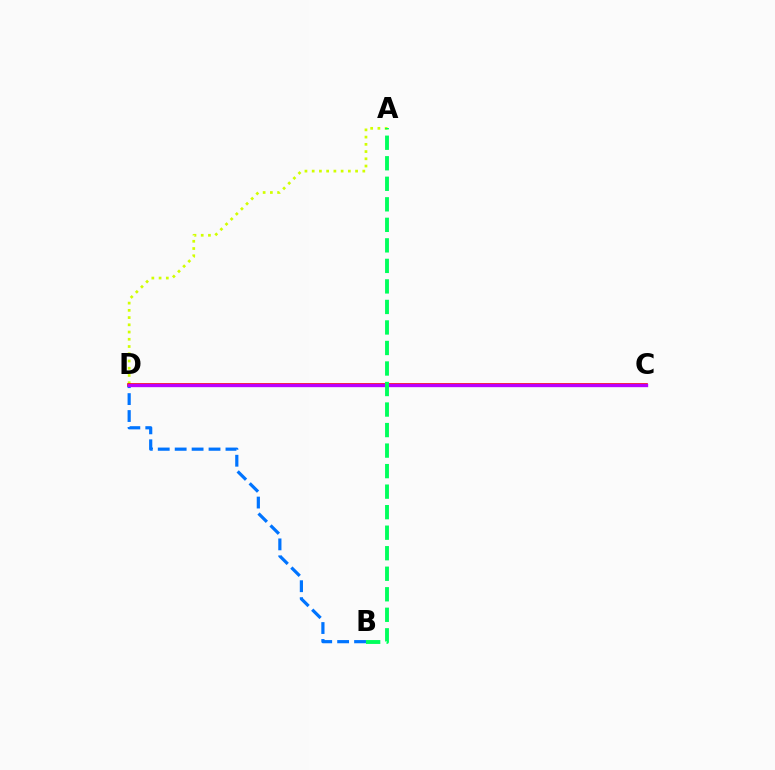{('A', 'D'): [{'color': '#d1ff00', 'line_style': 'dotted', 'thickness': 1.97}], ('C', 'D'): [{'color': '#ff0000', 'line_style': 'solid', 'thickness': 2.62}, {'color': '#b900ff', 'line_style': 'solid', 'thickness': 2.4}], ('B', 'D'): [{'color': '#0074ff', 'line_style': 'dashed', 'thickness': 2.3}], ('A', 'B'): [{'color': '#00ff5c', 'line_style': 'dashed', 'thickness': 2.79}]}